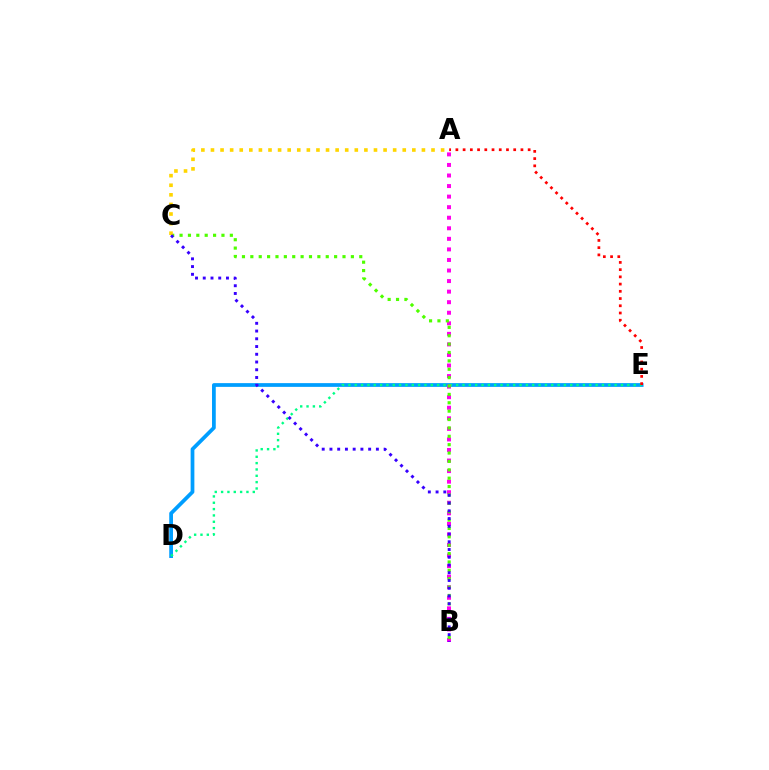{('D', 'E'): [{'color': '#009eff', 'line_style': 'solid', 'thickness': 2.7}, {'color': '#00ff86', 'line_style': 'dotted', 'thickness': 1.72}], ('A', 'B'): [{'color': '#ff00ed', 'line_style': 'dotted', 'thickness': 2.87}], ('B', 'C'): [{'color': '#4fff00', 'line_style': 'dotted', 'thickness': 2.28}, {'color': '#3700ff', 'line_style': 'dotted', 'thickness': 2.1}], ('A', 'E'): [{'color': '#ff0000', 'line_style': 'dotted', 'thickness': 1.96}], ('A', 'C'): [{'color': '#ffd500', 'line_style': 'dotted', 'thickness': 2.61}]}